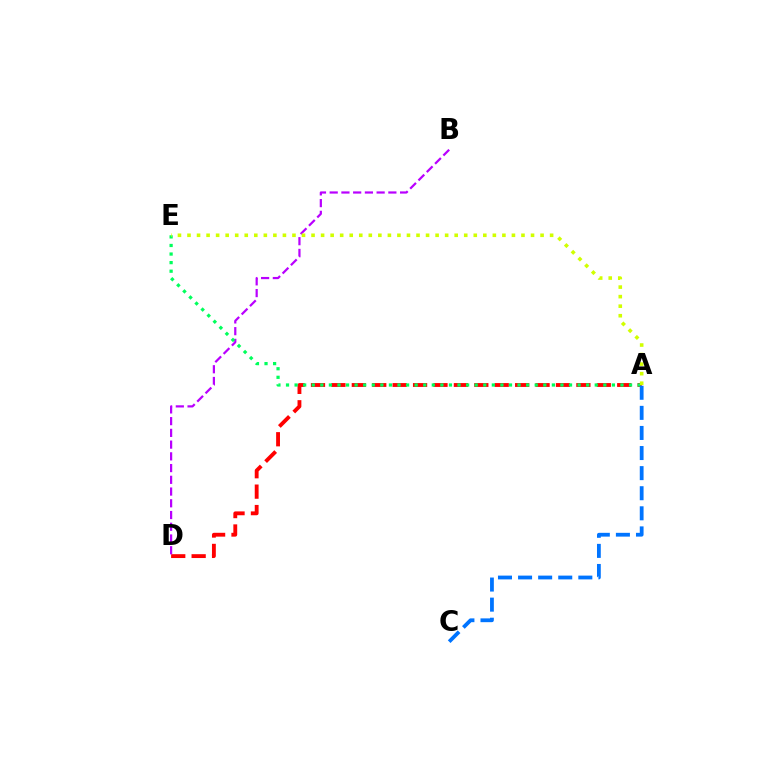{('A', 'D'): [{'color': '#ff0000', 'line_style': 'dashed', 'thickness': 2.77}], ('B', 'D'): [{'color': '#b900ff', 'line_style': 'dashed', 'thickness': 1.59}], ('A', 'E'): [{'color': '#00ff5c', 'line_style': 'dotted', 'thickness': 2.33}, {'color': '#d1ff00', 'line_style': 'dotted', 'thickness': 2.59}], ('A', 'C'): [{'color': '#0074ff', 'line_style': 'dashed', 'thickness': 2.73}]}